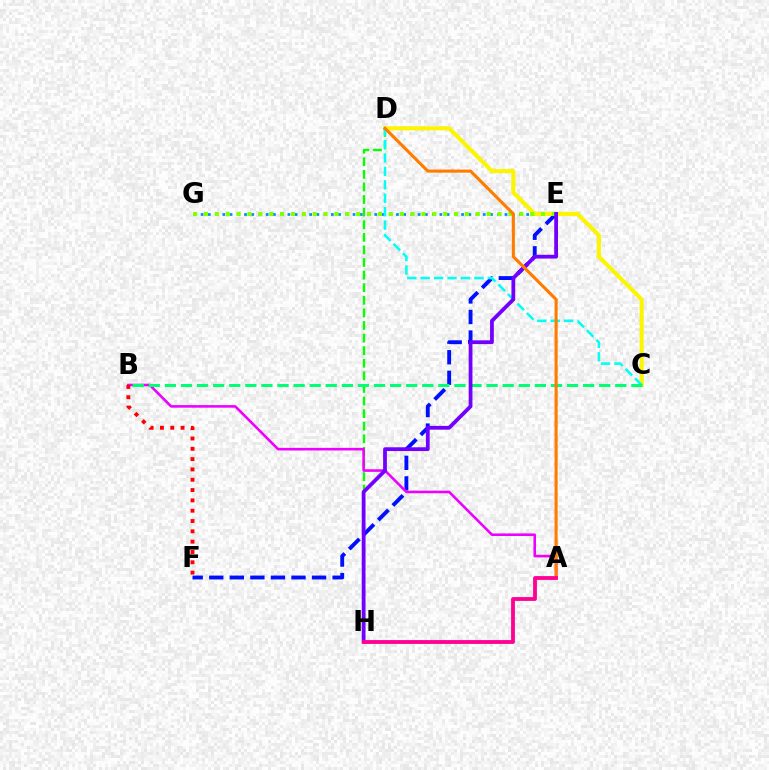{('E', 'G'): [{'color': '#008cff', 'line_style': 'dotted', 'thickness': 1.97}, {'color': '#84ff00', 'line_style': 'dotted', 'thickness': 2.95}], ('E', 'F'): [{'color': '#0010ff', 'line_style': 'dashed', 'thickness': 2.79}], ('C', 'D'): [{'color': '#fcf500', 'line_style': 'solid', 'thickness': 2.93}, {'color': '#00fff6', 'line_style': 'dashed', 'thickness': 1.82}], ('D', 'H'): [{'color': '#08ff00', 'line_style': 'dashed', 'thickness': 1.71}], ('A', 'B'): [{'color': '#ee00ff', 'line_style': 'solid', 'thickness': 1.86}], ('B', 'C'): [{'color': '#00ff74', 'line_style': 'dashed', 'thickness': 2.19}], ('E', 'H'): [{'color': '#7200ff', 'line_style': 'solid', 'thickness': 2.72}], ('A', 'D'): [{'color': '#ff7c00', 'line_style': 'solid', 'thickness': 2.24}], ('A', 'H'): [{'color': '#ff0094', 'line_style': 'solid', 'thickness': 2.75}], ('B', 'F'): [{'color': '#ff0000', 'line_style': 'dotted', 'thickness': 2.8}]}